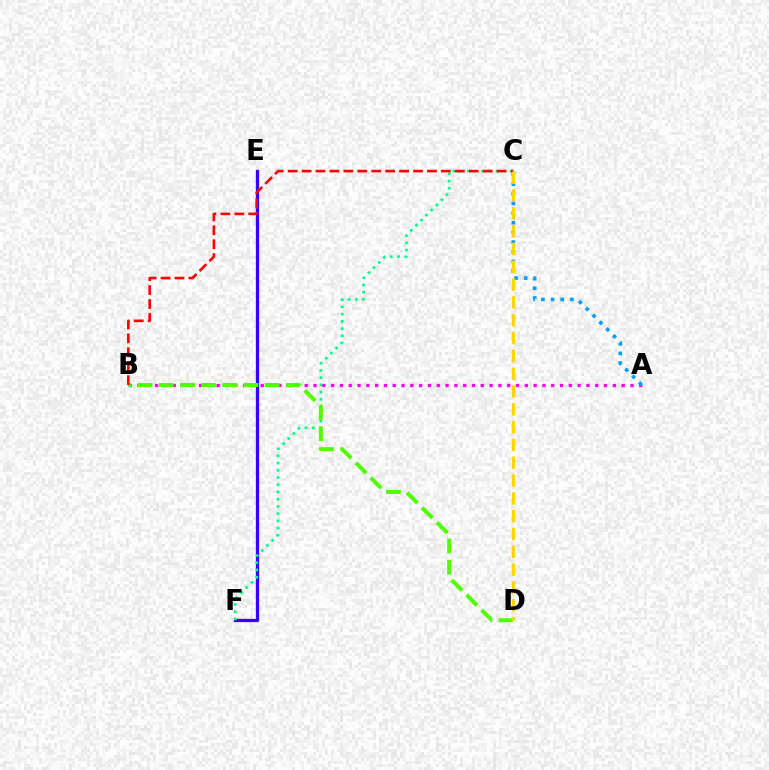{('E', 'F'): [{'color': '#3700ff', 'line_style': 'solid', 'thickness': 2.36}], ('A', 'B'): [{'color': '#ff00ed', 'line_style': 'dotted', 'thickness': 2.39}], ('C', 'F'): [{'color': '#00ff86', 'line_style': 'dotted', 'thickness': 1.96}], ('B', 'D'): [{'color': '#4fff00', 'line_style': 'dashed', 'thickness': 2.88}], ('A', 'C'): [{'color': '#009eff', 'line_style': 'dotted', 'thickness': 2.62}], ('B', 'C'): [{'color': '#ff0000', 'line_style': 'dashed', 'thickness': 1.89}], ('C', 'D'): [{'color': '#ffd500', 'line_style': 'dashed', 'thickness': 2.42}]}